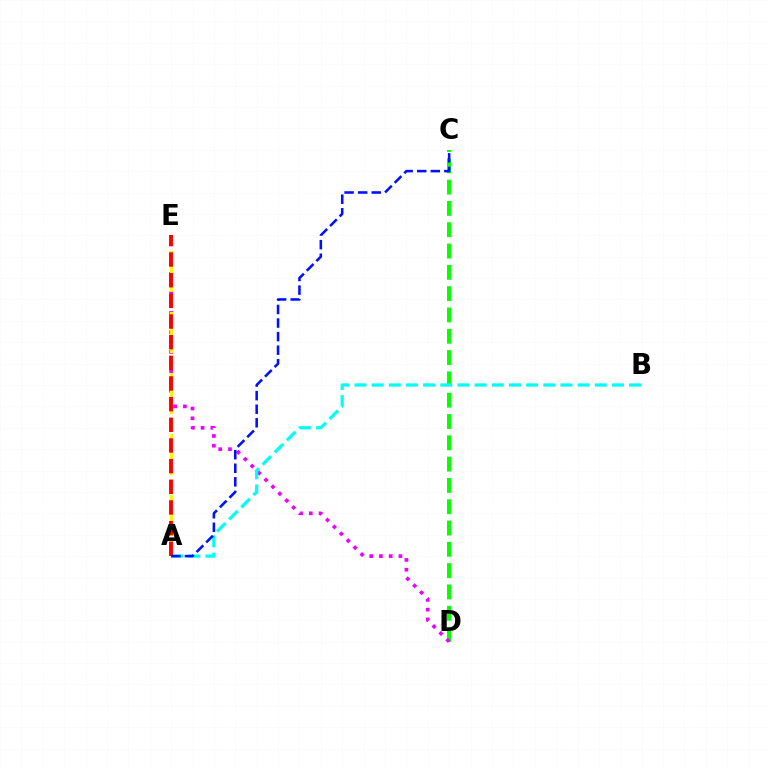{('C', 'D'): [{'color': '#08ff00', 'line_style': 'dashed', 'thickness': 2.89}], ('D', 'E'): [{'color': '#ee00ff', 'line_style': 'dotted', 'thickness': 2.65}], ('A', 'B'): [{'color': '#00fff6', 'line_style': 'dashed', 'thickness': 2.33}], ('A', 'E'): [{'color': '#fcf500', 'line_style': 'dashed', 'thickness': 2.07}, {'color': '#ff0000', 'line_style': 'dashed', 'thickness': 2.81}], ('A', 'C'): [{'color': '#0010ff', 'line_style': 'dashed', 'thickness': 1.84}]}